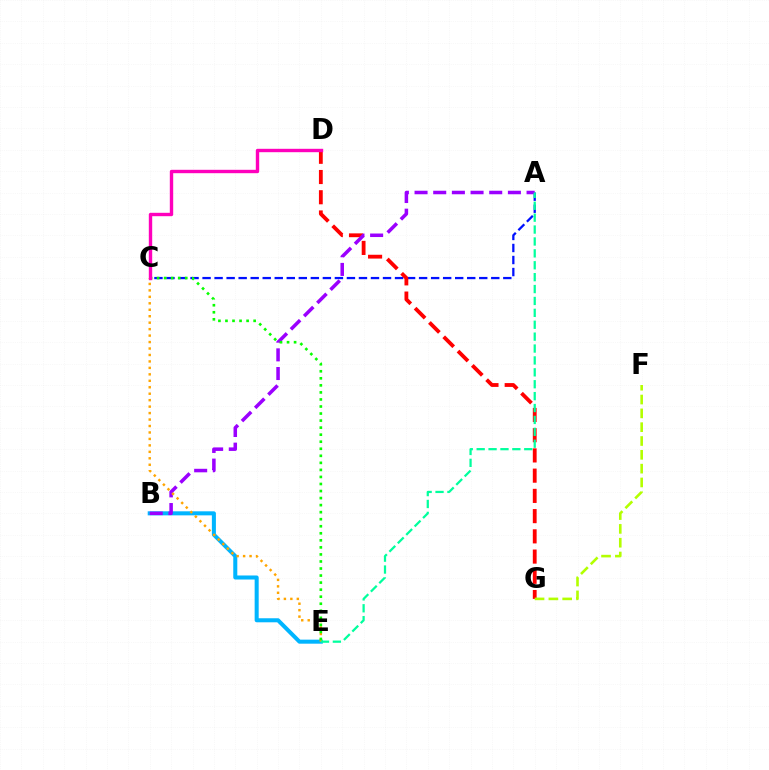{('A', 'C'): [{'color': '#0010ff', 'line_style': 'dashed', 'thickness': 1.63}], ('D', 'G'): [{'color': '#ff0000', 'line_style': 'dashed', 'thickness': 2.75}], ('B', 'E'): [{'color': '#00b5ff', 'line_style': 'solid', 'thickness': 2.91}], ('A', 'B'): [{'color': '#9b00ff', 'line_style': 'dashed', 'thickness': 2.54}], ('F', 'G'): [{'color': '#b3ff00', 'line_style': 'dashed', 'thickness': 1.88}], ('C', 'E'): [{'color': '#ffa500', 'line_style': 'dotted', 'thickness': 1.75}, {'color': '#08ff00', 'line_style': 'dotted', 'thickness': 1.91}], ('C', 'D'): [{'color': '#ff00bd', 'line_style': 'solid', 'thickness': 2.44}], ('A', 'E'): [{'color': '#00ff9d', 'line_style': 'dashed', 'thickness': 1.62}]}